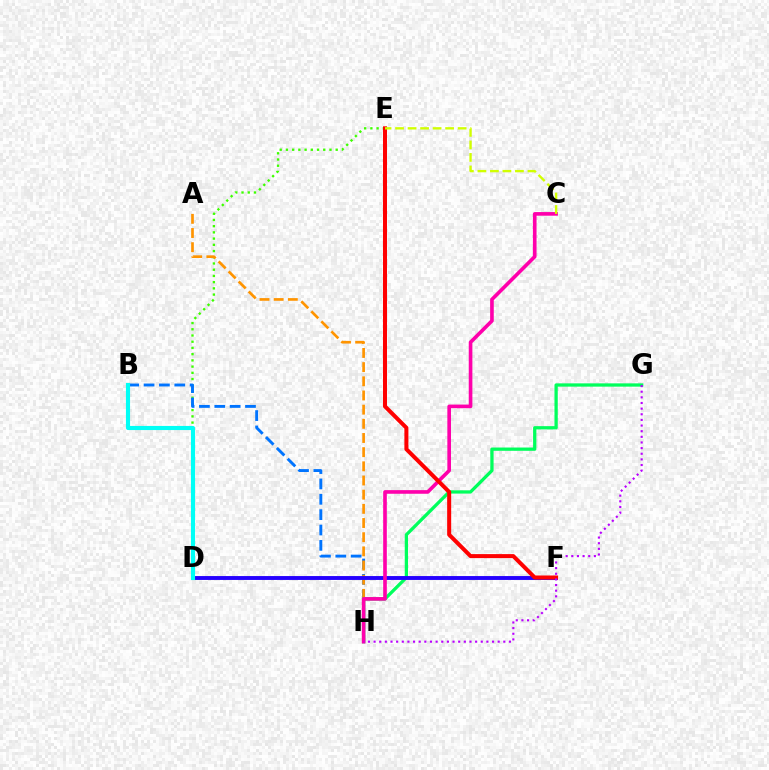{('D', 'E'): [{'color': '#3dff00', 'line_style': 'dotted', 'thickness': 1.69}], ('B', 'H'): [{'color': '#0074ff', 'line_style': 'dashed', 'thickness': 2.09}], ('A', 'H'): [{'color': '#ff9400', 'line_style': 'dashed', 'thickness': 1.93}], ('G', 'H'): [{'color': '#00ff5c', 'line_style': 'solid', 'thickness': 2.36}, {'color': '#b900ff', 'line_style': 'dotted', 'thickness': 1.53}], ('D', 'F'): [{'color': '#2500ff', 'line_style': 'solid', 'thickness': 2.8}], ('C', 'H'): [{'color': '#ff00ac', 'line_style': 'solid', 'thickness': 2.62}], ('B', 'D'): [{'color': '#00fff6', 'line_style': 'solid', 'thickness': 2.96}], ('E', 'F'): [{'color': '#ff0000', 'line_style': 'solid', 'thickness': 2.89}], ('C', 'E'): [{'color': '#d1ff00', 'line_style': 'dashed', 'thickness': 1.7}]}